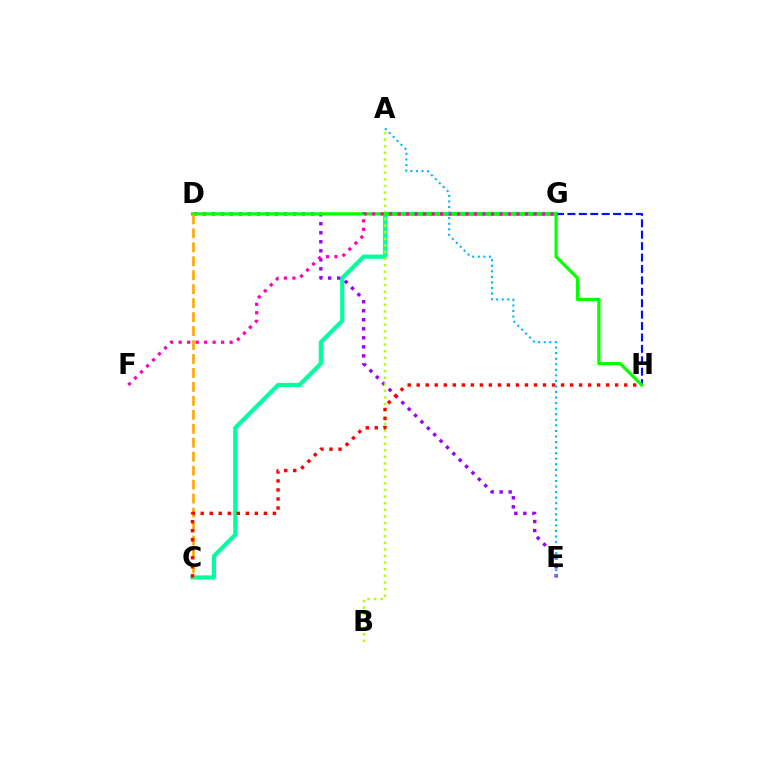{('C', 'G'): [{'color': '#00ff9d', 'line_style': 'solid', 'thickness': 2.99}], ('G', 'H'): [{'color': '#0010ff', 'line_style': 'dashed', 'thickness': 1.55}], ('D', 'E'): [{'color': '#9b00ff', 'line_style': 'dotted', 'thickness': 2.45}], ('A', 'B'): [{'color': '#b3ff00', 'line_style': 'dotted', 'thickness': 1.8}], ('D', 'H'): [{'color': '#08ff00', 'line_style': 'solid', 'thickness': 2.34}], ('F', 'G'): [{'color': '#ff00bd', 'line_style': 'dotted', 'thickness': 2.31}], ('C', 'D'): [{'color': '#ffa500', 'line_style': 'dashed', 'thickness': 1.9}], ('C', 'H'): [{'color': '#ff0000', 'line_style': 'dotted', 'thickness': 2.45}], ('A', 'E'): [{'color': '#00b5ff', 'line_style': 'dotted', 'thickness': 1.51}]}